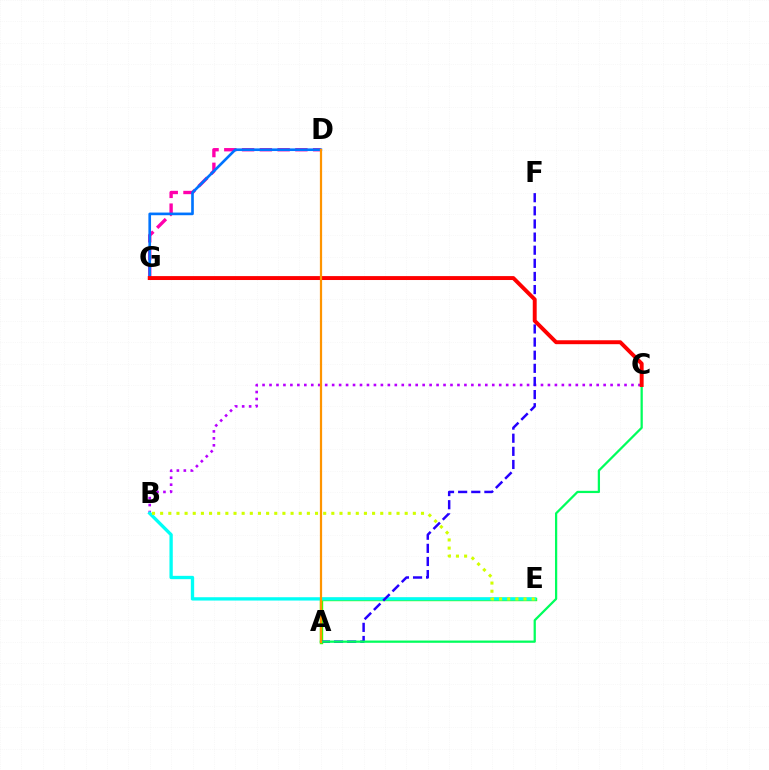{('A', 'E'): [{'color': '#3dff00', 'line_style': 'solid', 'thickness': 2.44}], ('B', 'C'): [{'color': '#b900ff', 'line_style': 'dotted', 'thickness': 1.89}], ('D', 'G'): [{'color': '#ff00ac', 'line_style': 'dashed', 'thickness': 2.41}, {'color': '#0074ff', 'line_style': 'solid', 'thickness': 1.91}], ('B', 'E'): [{'color': '#00fff6', 'line_style': 'solid', 'thickness': 2.39}, {'color': '#d1ff00', 'line_style': 'dotted', 'thickness': 2.21}], ('A', 'F'): [{'color': '#2500ff', 'line_style': 'dashed', 'thickness': 1.78}], ('A', 'C'): [{'color': '#00ff5c', 'line_style': 'solid', 'thickness': 1.62}], ('C', 'G'): [{'color': '#ff0000', 'line_style': 'solid', 'thickness': 2.83}], ('A', 'D'): [{'color': '#ff9400', 'line_style': 'solid', 'thickness': 1.61}]}